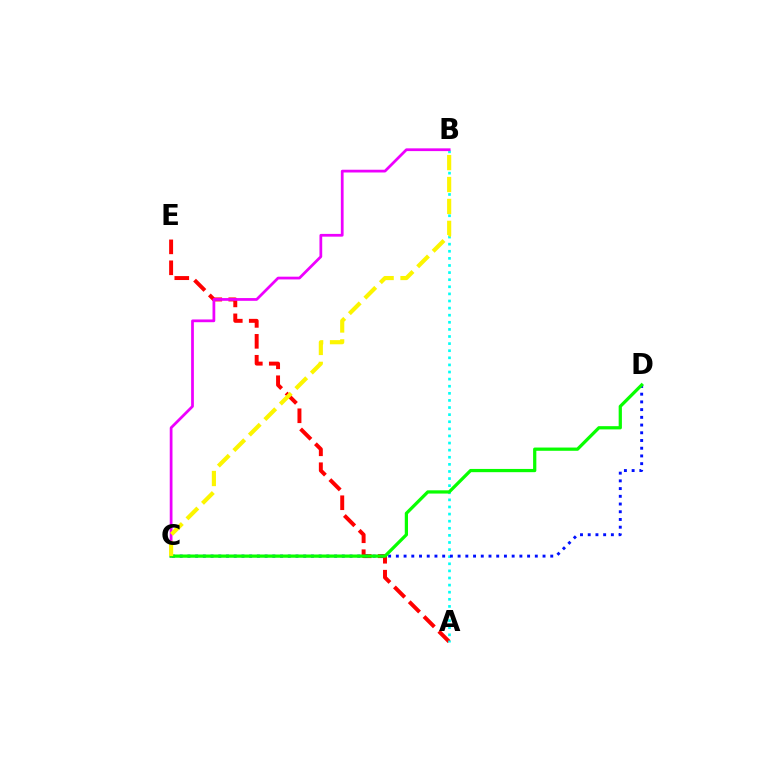{('A', 'E'): [{'color': '#ff0000', 'line_style': 'dashed', 'thickness': 2.84}], ('A', 'B'): [{'color': '#00fff6', 'line_style': 'dotted', 'thickness': 1.93}], ('B', 'C'): [{'color': '#ee00ff', 'line_style': 'solid', 'thickness': 1.98}, {'color': '#fcf500', 'line_style': 'dashed', 'thickness': 2.98}], ('C', 'D'): [{'color': '#0010ff', 'line_style': 'dotted', 'thickness': 2.1}, {'color': '#08ff00', 'line_style': 'solid', 'thickness': 2.33}]}